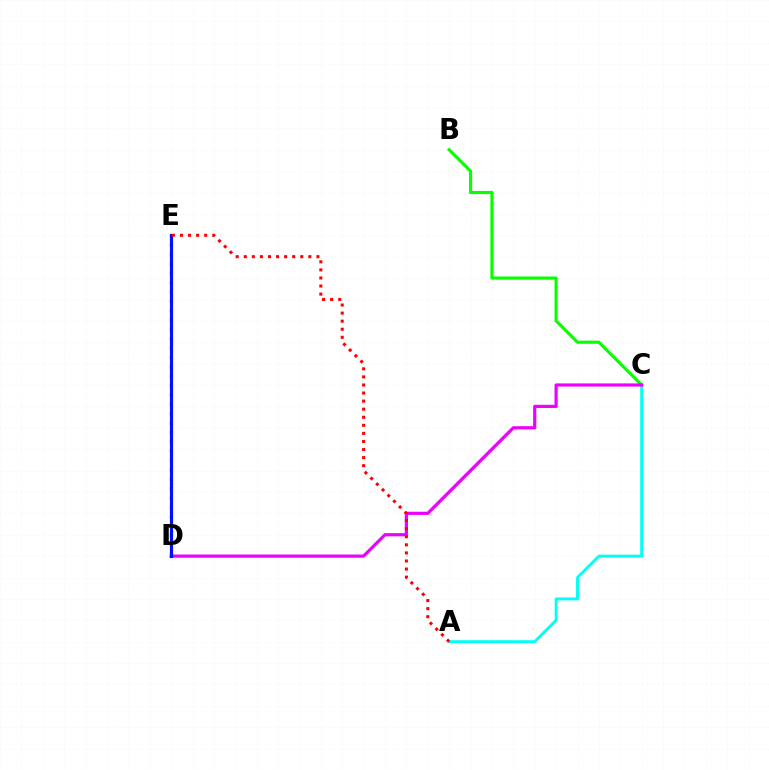{('B', 'C'): [{'color': '#08ff00', 'line_style': 'solid', 'thickness': 2.27}], ('A', 'C'): [{'color': '#00fff6', 'line_style': 'solid', 'thickness': 2.08}], ('C', 'D'): [{'color': '#ee00ff', 'line_style': 'solid', 'thickness': 2.3}], ('D', 'E'): [{'color': '#fcf500', 'line_style': 'dotted', 'thickness': 2.54}, {'color': '#0010ff', 'line_style': 'solid', 'thickness': 2.28}], ('A', 'E'): [{'color': '#ff0000', 'line_style': 'dotted', 'thickness': 2.19}]}